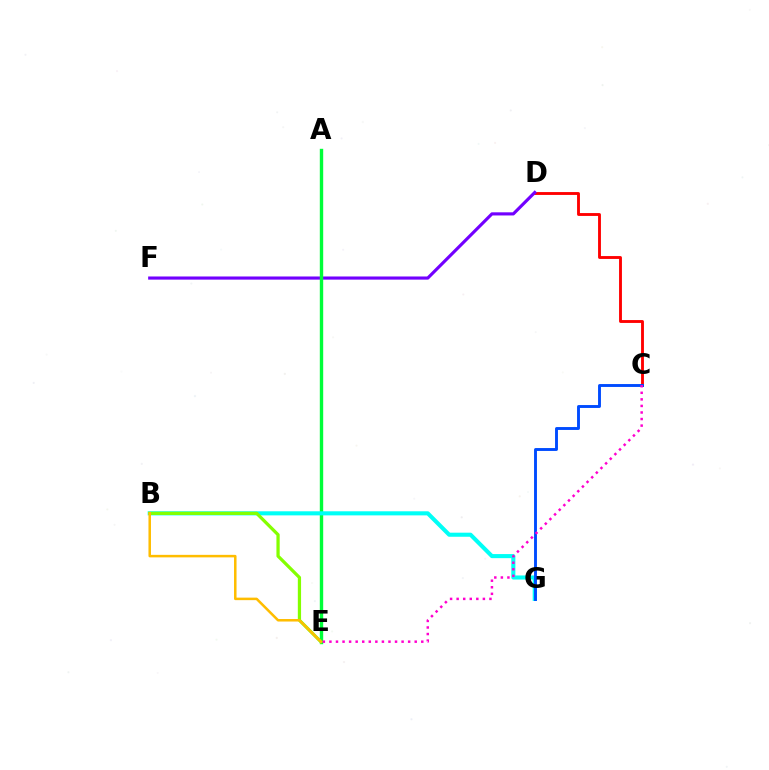{('C', 'D'): [{'color': '#ff0000', 'line_style': 'solid', 'thickness': 2.06}], ('D', 'F'): [{'color': '#7200ff', 'line_style': 'solid', 'thickness': 2.27}], ('A', 'E'): [{'color': '#00ff39', 'line_style': 'solid', 'thickness': 2.44}], ('B', 'G'): [{'color': '#00fff6', 'line_style': 'solid', 'thickness': 2.94}], ('B', 'E'): [{'color': '#84ff00', 'line_style': 'solid', 'thickness': 2.33}, {'color': '#ffbd00', 'line_style': 'solid', 'thickness': 1.81}], ('C', 'G'): [{'color': '#004bff', 'line_style': 'solid', 'thickness': 2.09}], ('C', 'E'): [{'color': '#ff00cf', 'line_style': 'dotted', 'thickness': 1.78}]}